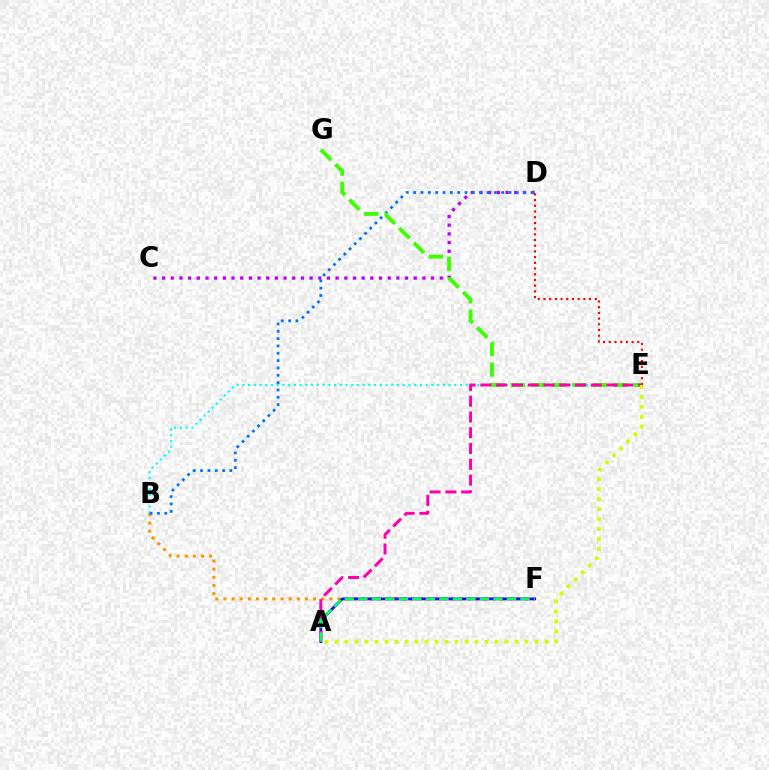{('B', 'E'): [{'color': '#00fff6', 'line_style': 'dotted', 'thickness': 1.56}], ('C', 'D'): [{'color': '#b900ff', 'line_style': 'dotted', 'thickness': 2.36}], ('B', 'F'): [{'color': '#ff9400', 'line_style': 'dotted', 'thickness': 2.21}], ('B', 'D'): [{'color': '#0074ff', 'line_style': 'dotted', 'thickness': 1.99}], ('D', 'E'): [{'color': '#ff0000', 'line_style': 'dotted', 'thickness': 1.55}], ('E', 'G'): [{'color': '#3dff00', 'line_style': 'dashed', 'thickness': 2.8}], ('A', 'F'): [{'color': '#2500ff', 'line_style': 'solid', 'thickness': 2.02}, {'color': '#00ff5c', 'line_style': 'dashed', 'thickness': 1.84}], ('A', 'E'): [{'color': '#ff00ac', 'line_style': 'dashed', 'thickness': 2.14}, {'color': '#d1ff00', 'line_style': 'dotted', 'thickness': 2.72}]}